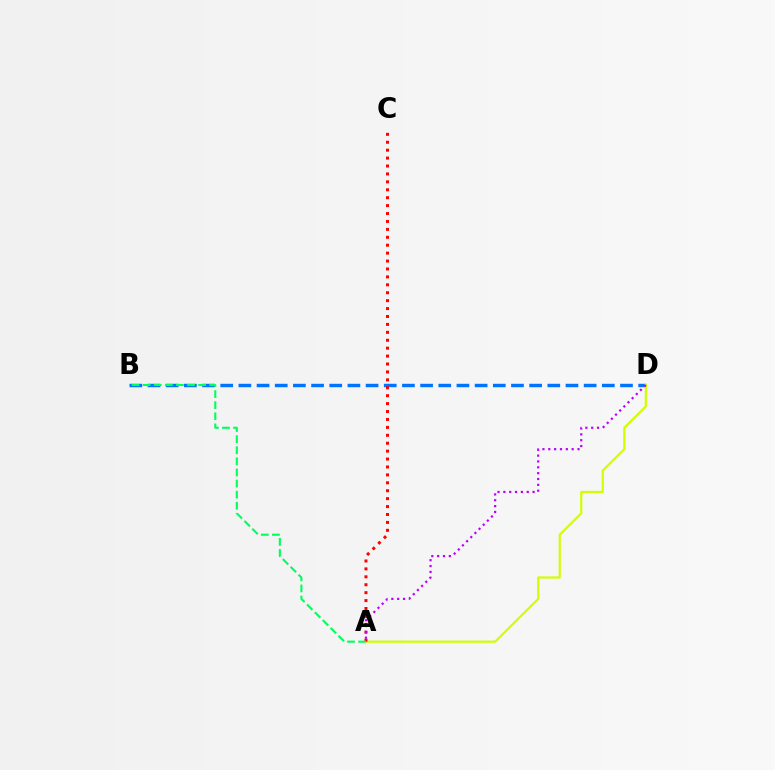{('B', 'D'): [{'color': '#0074ff', 'line_style': 'dashed', 'thickness': 2.47}], ('A', 'D'): [{'color': '#d1ff00', 'line_style': 'solid', 'thickness': 1.59}, {'color': '#b900ff', 'line_style': 'dotted', 'thickness': 1.59}], ('A', 'C'): [{'color': '#ff0000', 'line_style': 'dotted', 'thickness': 2.15}], ('A', 'B'): [{'color': '#00ff5c', 'line_style': 'dashed', 'thickness': 1.51}]}